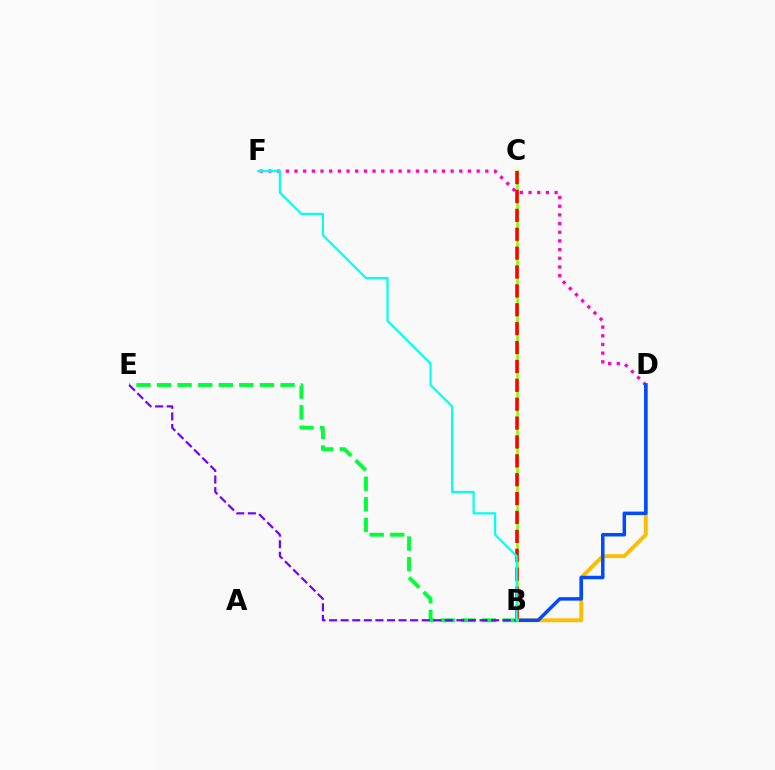{('B', 'D'): [{'color': '#ffbd00', 'line_style': 'solid', 'thickness': 2.79}, {'color': '#004bff', 'line_style': 'solid', 'thickness': 2.52}], ('D', 'F'): [{'color': '#ff00cf', 'line_style': 'dotted', 'thickness': 2.36}], ('B', 'C'): [{'color': '#84ff00', 'line_style': 'solid', 'thickness': 1.87}, {'color': '#ff0000', 'line_style': 'dashed', 'thickness': 2.57}], ('B', 'E'): [{'color': '#00ff39', 'line_style': 'dashed', 'thickness': 2.8}, {'color': '#7200ff', 'line_style': 'dashed', 'thickness': 1.57}], ('B', 'F'): [{'color': '#00fff6', 'line_style': 'solid', 'thickness': 1.58}]}